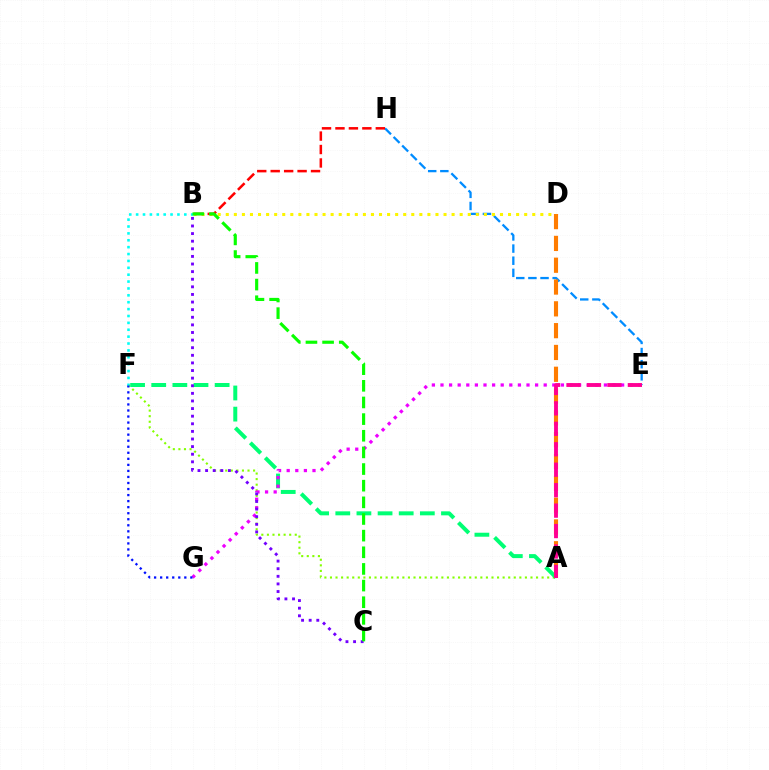{('A', 'F'): [{'color': '#84ff00', 'line_style': 'dotted', 'thickness': 1.51}, {'color': '#00ff74', 'line_style': 'dashed', 'thickness': 2.87}], ('E', 'H'): [{'color': '#008cff', 'line_style': 'dashed', 'thickness': 1.65}], ('A', 'D'): [{'color': '#ff7c00', 'line_style': 'dashed', 'thickness': 2.96}], ('E', 'G'): [{'color': '#ee00ff', 'line_style': 'dotted', 'thickness': 2.34}], ('F', 'G'): [{'color': '#0010ff', 'line_style': 'dotted', 'thickness': 1.64}], ('B', 'D'): [{'color': '#fcf500', 'line_style': 'dotted', 'thickness': 2.19}], ('B', 'F'): [{'color': '#00fff6', 'line_style': 'dotted', 'thickness': 1.87}], ('B', 'C'): [{'color': '#7200ff', 'line_style': 'dotted', 'thickness': 2.07}, {'color': '#08ff00', 'line_style': 'dashed', 'thickness': 2.26}], ('B', 'H'): [{'color': '#ff0000', 'line_style': 'dashed', 'thickness': 1.83}], ('A', 'E'): [{'color': '#ff0094', 'line_style': 'dashed', 'thickness': 2.78}]}